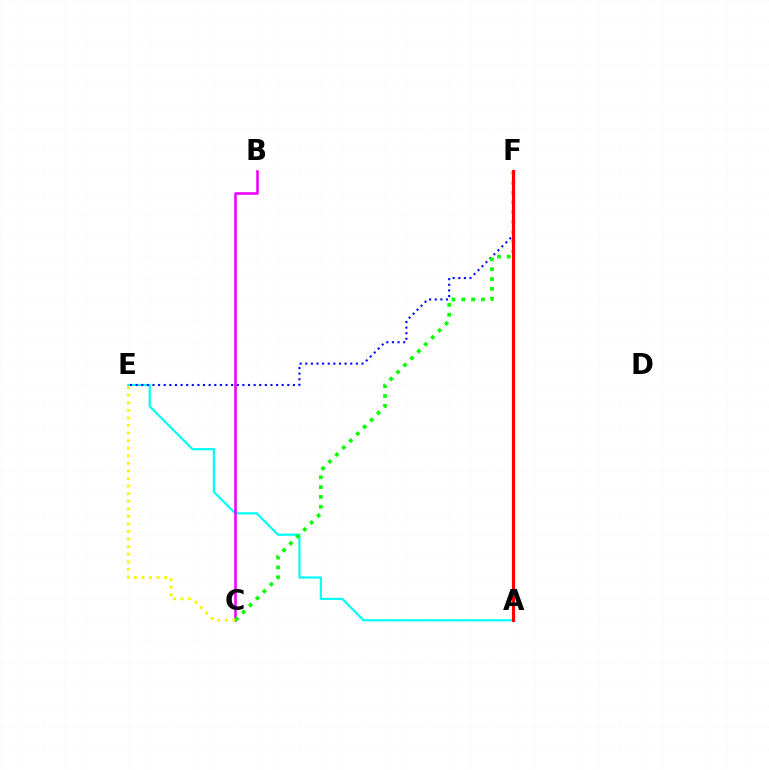{('A', 'E'): [{'color': '#00fff6', 'line_style': 'solid', 'thickness': 1.58}], ('E', 'F'): [{'color': '#0010ff', 'line_style': 'dotted', 'thickness': 1.53}], ('B', 'C'): [{'color': '#ee00ff', 'line_style': 'solid', 'thickness': 1.85}], ('C', 'F'): [{'color': '#08ff00', 'line_style': 'dotted', 'thickness': 2.66}], ('A', 'F'): [{'color': '#ff0000', 'line_style': 'solid', 'thickness': 2.26}], ('C', 'E'): [{'color': '#fcf500', 'line_style': 'dotted', 'thickness': 2.06}]}